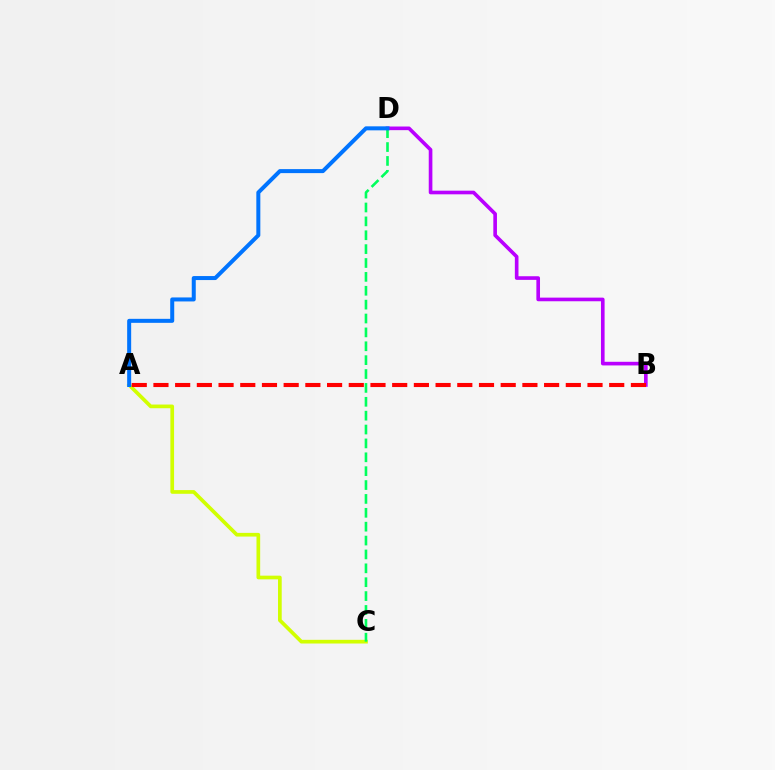{('A', 'C'): [{'color': '#d1ff00', 'line_style': 'solid', 'thickness': 2.66}], ('B', 'D'): [{'color': '#b900ff', 'line_style': 'solid', 'thickness': 2.62}], ('A', 'B'): [{'color': '#ff0000', 'line_style': 'dashed', 'thickness': 2.95}], ('C', 'D'): [{'color': '#00ff5c', 'line_style': 'dashed', 'thickness': 1.89}], ('A', 'D'): [{'color': '#0074ff', 'line_style': 'solid', 'thickness': 2.88}]}